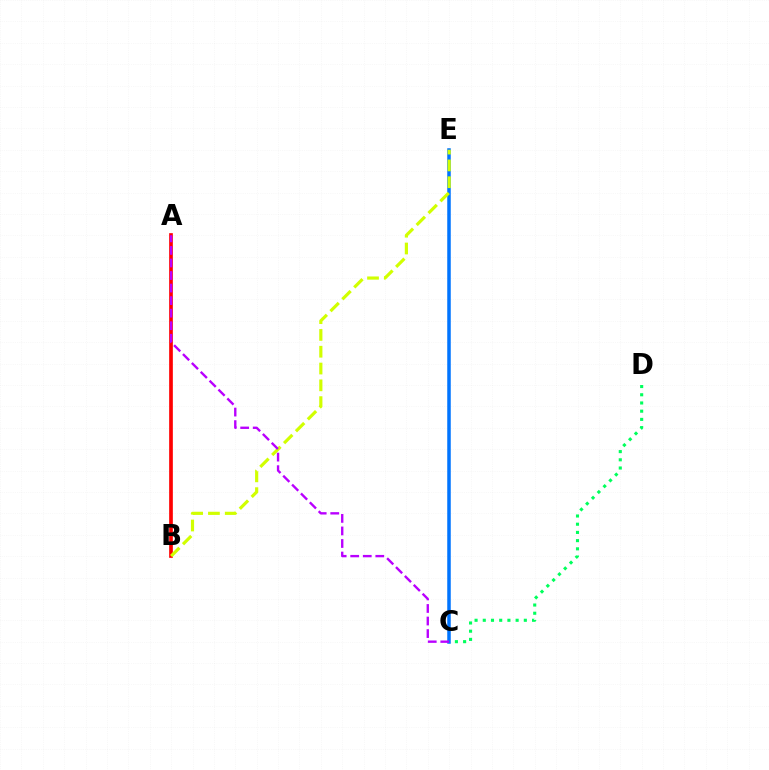{('A', 'B'): [{'color': '#ff0000', 'line_style': 'solid', 'thickness': 2.65}], ('C', 'D'): [{'color': '#00ff5c', 'line_style': 'dotted', 'thickness': 2.23}], ('C', 'E'): [{'color': '#0074ff', 'line_style': 'solid', 'thickness': 2.53}], ('B', 'E'): [{'color': '#d1ff00', 'line_style': 'dashed', 'thickness': 2.28}], ('A', 'C'): [{'color': '#b900ff', 'line_style': 'dashed', 'thickness': 1.7}]}